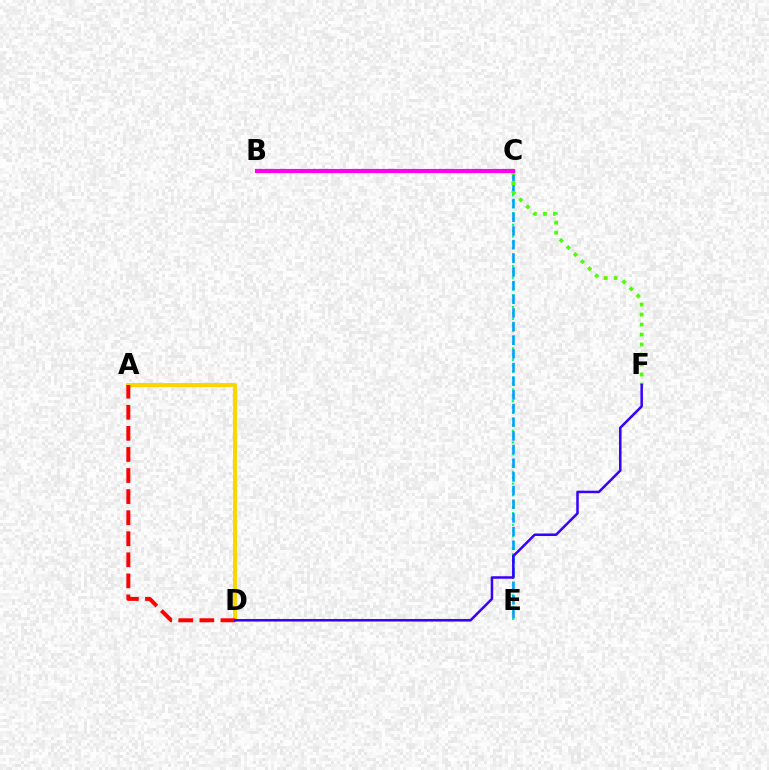{('A', 'D'): [{'color': '#ffd500', 'line_style': 'solid', 'thickness': 2.92}, {'color': '#ff0000', 'line_style': 'dashed', 'thickness': 2.86}], ('C', 'E'): [{'color': '#00ff86', 'line_style': 'dotted', 'thickness': 1.6}, {'color': '#009eff', 'line_style': 'dashed', 'thickness': 1.86}], ('C', 'F'): [{'color': '#4fff00', 'line_style': 'dotted', 'thickness': 2.71}], ('D', 'F'): [{'color': '#3700ff', 'line_style': 'solid', 'thickness': 1.82}], ('B', 'C'): [{'color': '#ff00ed', 'line_style': 'solid', 'thickness': 2.98}]}